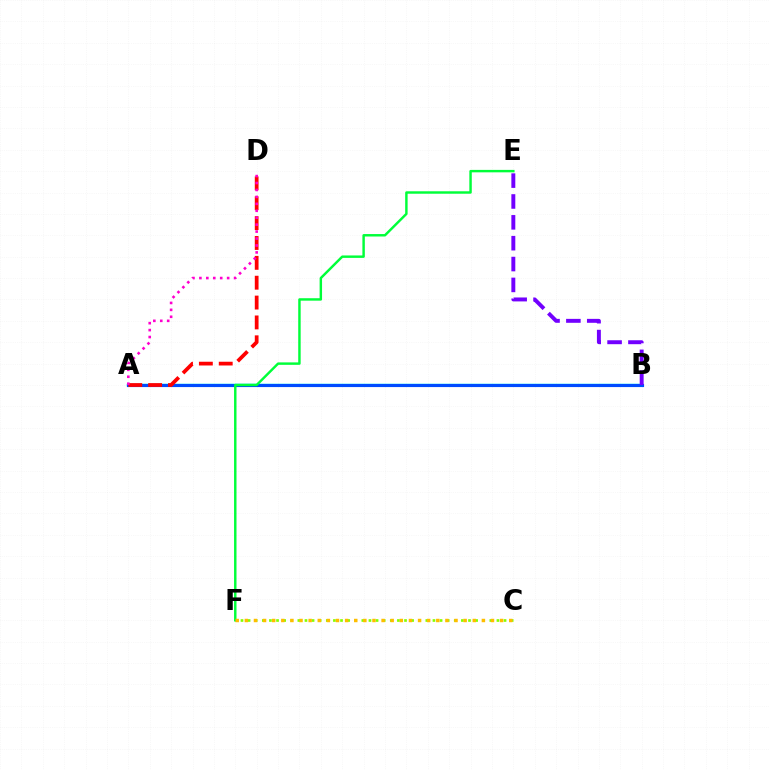{('A', 'B'): [{'color': '#00fff6', 'line_style': 'solid', 'thickness': 1.78}, {'color': '#004bff', 'line_style': 'solid', 'thickness': 2.26}], ('C', 'F'): [{'color': '#84ff00', 'line_style': 'dotted', 'thickness': 1.93}, {'color': '#ffbd00', 'line_style': 'dotted', 'thickness': 2.48}], ('B', 'E'): [{'color': '#7200ff', 'line_style': 'dashed', 'thickness': 2.83}], ('E', 'F'): [{'color': '#00ff39', 'line_style': 'solid', 'thickness': 1.76}], ('A', 'D'): [{'color': '#ff0000', 'line_style': 'dashed', 'thickness': 2.7}, {'color': '#ff00cf', 'line_style': 'dotted', 'thickness': 1.89}]}